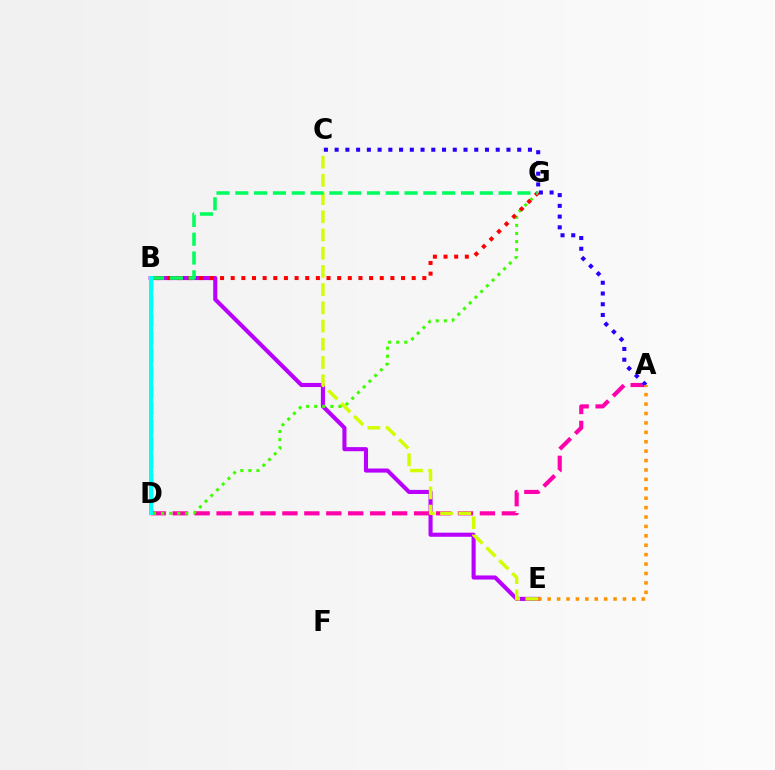{('B', 'E'): [{'color': '#b900ff', 'line_style': 'solid', 'thickness': 2.95}], ('A', 'D'): [{'color': '#ff00ac', 'line_style': 'dashed', 'thickness': 2.98}], ('D', 'G'): [{'color': '#3dff00', 'line_style': 'dotted', 'thickness': 2.19}], ('C', 'E'): [{'color': '#d1ff00', 'line_style': 'dashed', 'thickness': 2.47}], ('B', 'G'): [{'color': '#ff0000', 'line_style': 'dotted', 'thickness': 2.89}, {'color': '#00ff5c', 'line_style': 'dashed', 'thickness': 2.55}], ('B', 'D'): [{'color': '#0074ff', 'line_style': 'dashed', 'thickness': 2.41}, {'color': '#00fff6', 'line_style': 'solid', 'thickness': 2.9}], ('A', 'C'): [{'color': '#2500ff', 'line_style': 'dotted', 'thickness': 2.92}], ('A', 'E'): [{'color': '#ff9400', 'line_style': 'dotted', 'thickness': 2.56}]}